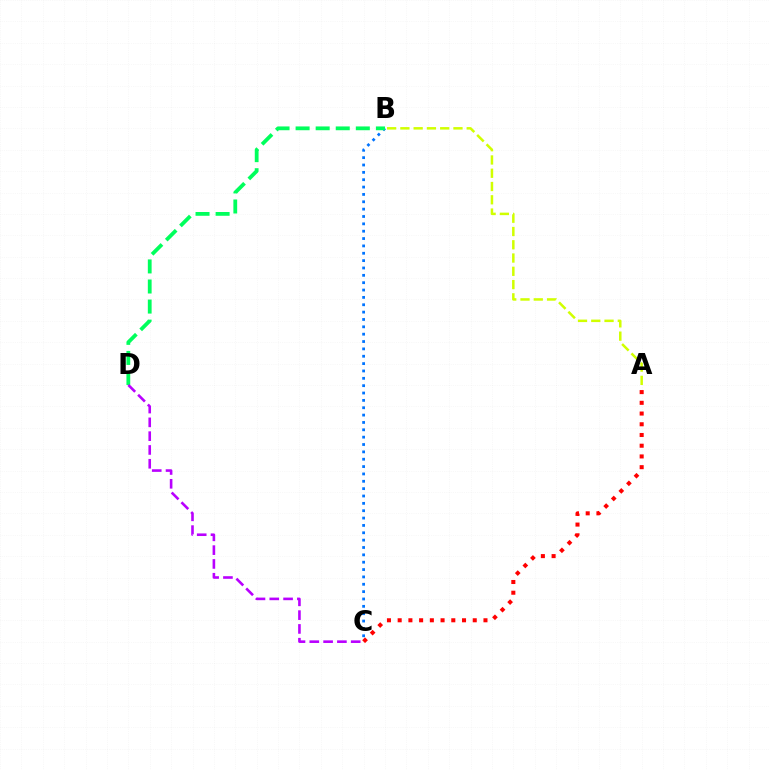{('A', 'B'): [{'color': '#d1ff00', 'line_style': 'dashed', 'thickness': 1.8}], ('B', 'C'): [{'color': '#0074ff', 'line_style': 'dotted', 'thickness': 2.0}], ('B', 'D'): [{'color': '#00ff5c', 'line_style': 'dashed', 'thickness': 2.73}], ('A', 'C'): [{'color': '#ff0000', 'line_style': 'dotted', 'thickness': 2.91}], ('C', 'D'): [{'color': '#b900ff', 'line_style': 'dashed', 'thickness': 1.87}]}